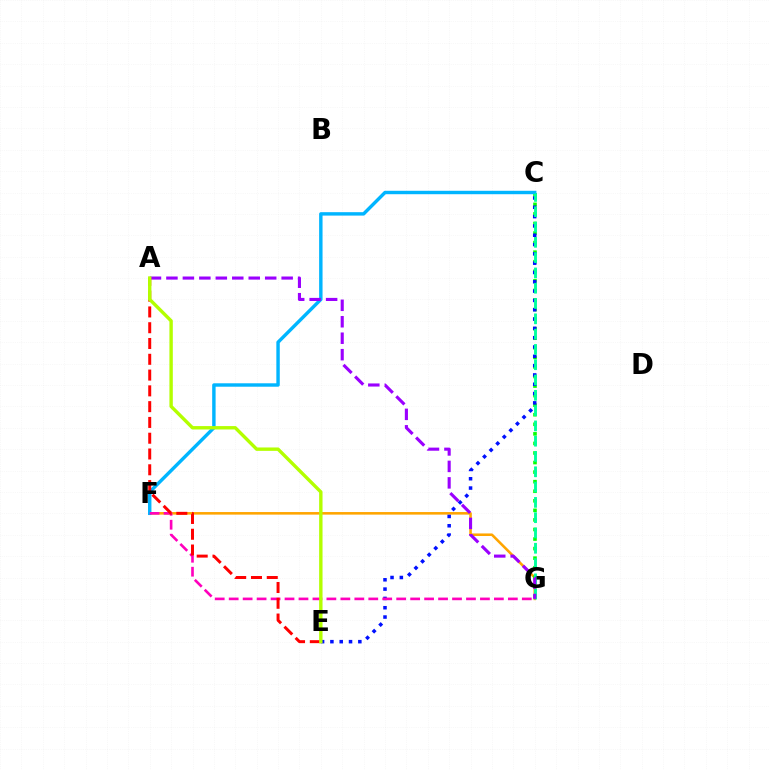{('F', 'G'): [{'color': '#ffa500', 'line_style': 'solid', 'thickness': 1.85}, {'color': '#ff00bd', 'line_style': 'dashed', 'thickness': 1.9}], ('C', 'G'): [{'color': '#08ff00', 'line_style': 'dotted', 'thickness': 2.6}, {'color': '#00ff9d', 'line_style': 'dashed', 'thickness': 2.08}], ('C', 'E'): [{'color': '#0010ff', 'line_style': 'dotted', 'thickness': 2.53}], ('C', 'F'): [{'color': '#00b5ff', 'line_style': 'solid', 'thickness': 2.46}], ('A', 'G'): [{'color': '#9b00ff', 'line_style': 'dashed', 'thickness': 2.24}], ('A', 'E'): [{'color': '#ff0000', 'line_style': 'dashed', 'thickness': 2.14}, {'color': '#b3ff00', 'line_style': 'solid', 'thickness': 2.44}]}